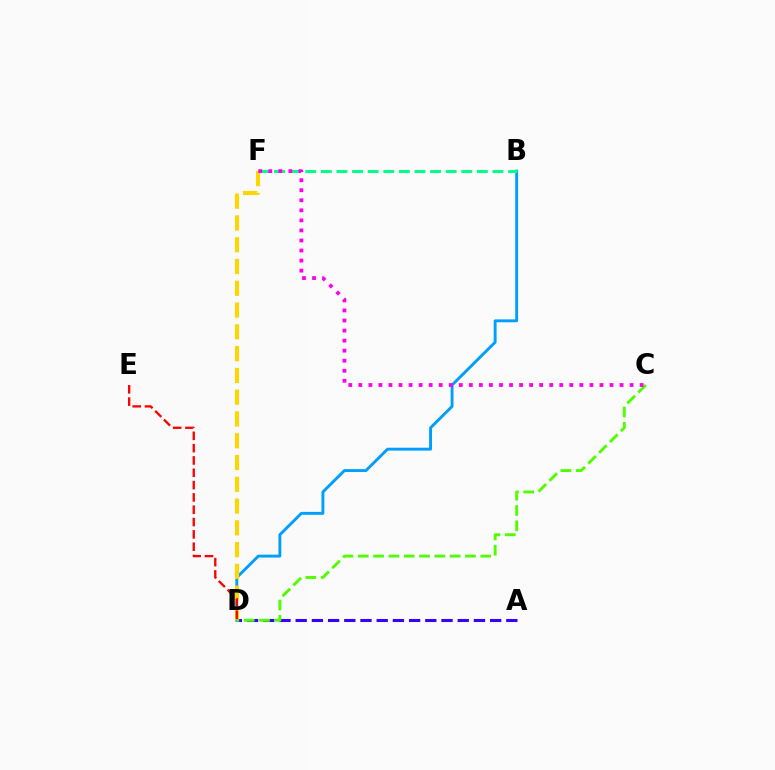{('B', 'D'): [{'color': '#009eff', 'line_style': 'solid', 'thickness': 2.09}], ('D', 'F'): [{'color': '#ffd500', 'line_style': 'dashed', 'thickness': 2.96}], ('A', 'D'): [{'color': '#3700ff', 'line_style': 'dashed', 'thickness': 2.2}], ('C', 'D'): [{'color': '#4fff00', 'line_style': 'dashed', 'thickness': 2.08}], ('B', 'F'): [{'color': '#00ff86', 'line_style': 'dashed', 'thickness': 2.12}], ('D', 'E'): [{'color': '#ff0000', 'line_style': 'dashed', 'thickness': 1.67}], ('C', 'F'): [{'color': '#ff00ed', 'line_style': 'dotted', 'thickness': 2.73}]}